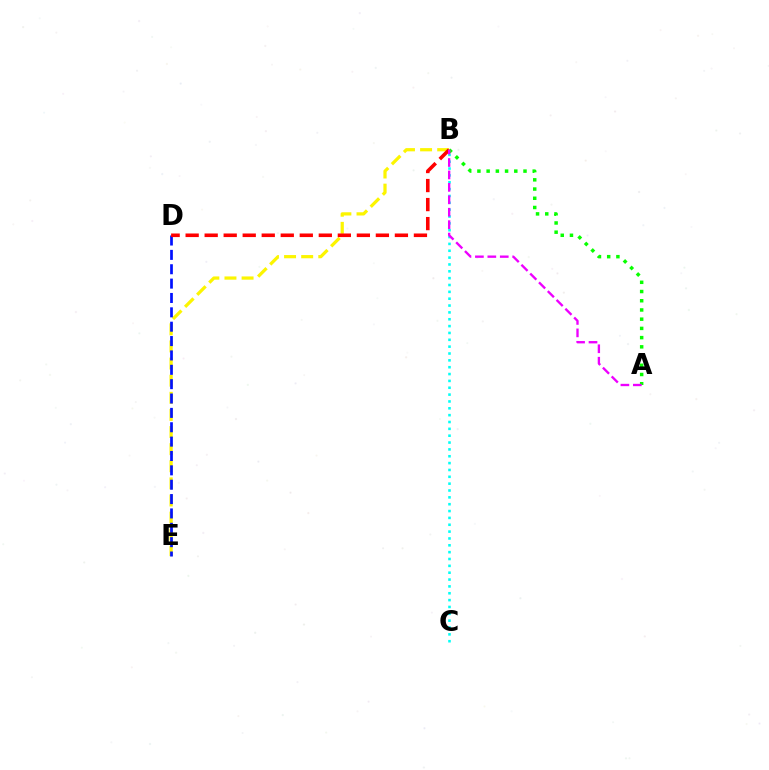{('B', 'E'): [{'color': '#fcf500', 'line_style': 'dashed', 'thickness': 2.32}], ('D', 'E'): [{'color': '#0010ff', 'line_style': 'dashed', 'thickness': 1.95}], ('B', 'C'): [{'color': '#00fff6', 'line_style': 'dotted', 'thickness': 1.86}], ('B', 'D'): [{'color': '#ff0000', 'line_style': 'dashed', 'thickness': 2.58}], ('A', 'B'): [{'color': '#08ff00', 'line_style': 'dotted', 'thickness': 2.5}, {'color': '#ee00ff', 'line_style': 'dashed', 'thickness': 1.69}]}